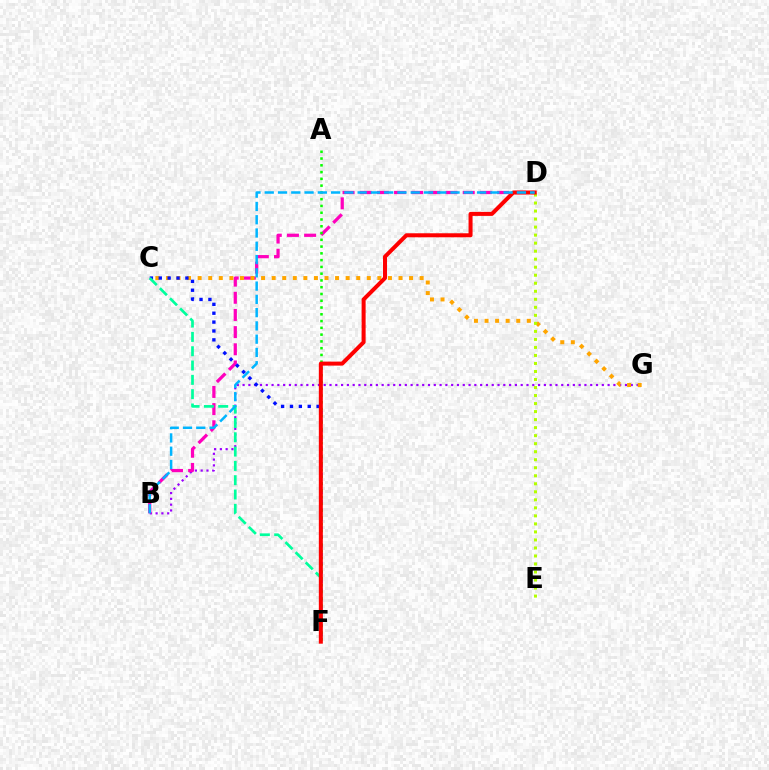{('B', 'G'): [{'color': '#9b00ff', 'line_style': 'dotted', 'thickness': 1.57}], ('B', 'D'): [{'color': '#ff00bd', 'line_style': 'dashed', 'thickness': 2.33}, {'color': '#00b5ff', 'line_style': 'dashed', 'thickness': 1.8}], ('C', 'G'): [{'color': '#ffa500', 'line_style': 'dotted', 'thickness': 2.87}], ('D', 'E'): [{'color': '#b3ff00', 'line_style': 'dotted', 'thickness': 2.18}], ('C', 'F'): [{'color': '#0010ff', 'line_style': 'dotted', 'thickness': 2.41}, {'color': '#00ff9d', 'line_style': 'dashed', 'thickness': 1.94}], ('A', 'F'): [{'color': '#08ff00', 'line_style': 'dotted', 'thickness': 1.84}], ('D', 'F'): [{'color': '#ff0000', 'line_style': 'solid', 'thickness': 2.89}]}